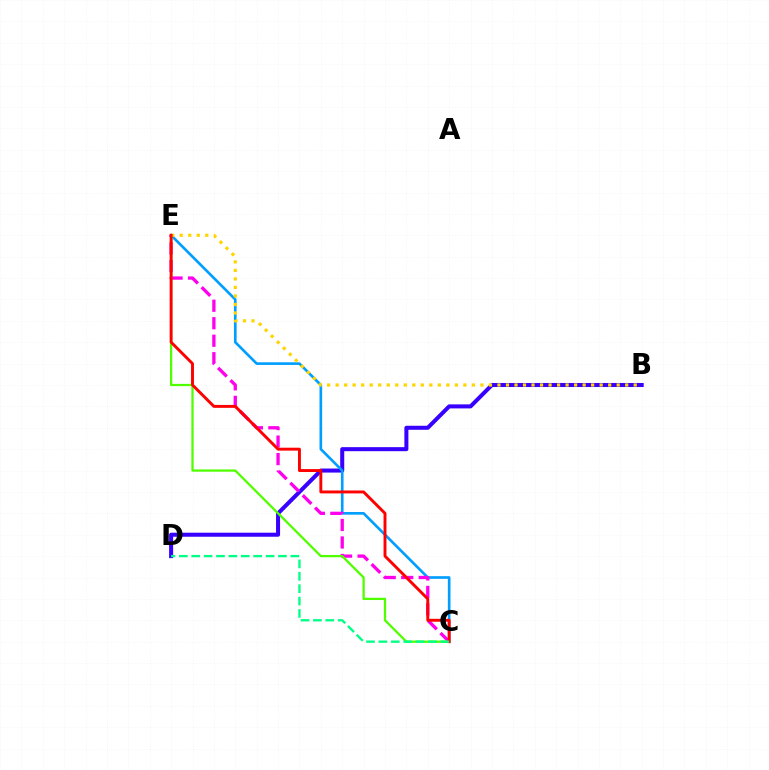{('B', 'D'): [{'color': '#3700ff', 'line_style': 'solid', 'thickness': 2.9}], ('C', 'E'): [{'color': '#009eff', 'line_style': 'solid', 'thickness': 1.91}, {'color': '#ff00ed', 'line_style': 'dashed', 'thickness': 2.38}, {'color': '#4fff00', 'line_style': 'solid', 'thickness': 1.63}, {'color': '#ff0000', 'line_style': 'solid', 'thickness': 2.1}], ('B', 'E'): [{'color': '#ffd500', 'line_style': 'dotted', 'thickness': 2.31}], ('C', 'D'): [{'color': '#00ff86', 'line_style': 'dashed', 'thickness': 1.68}]}